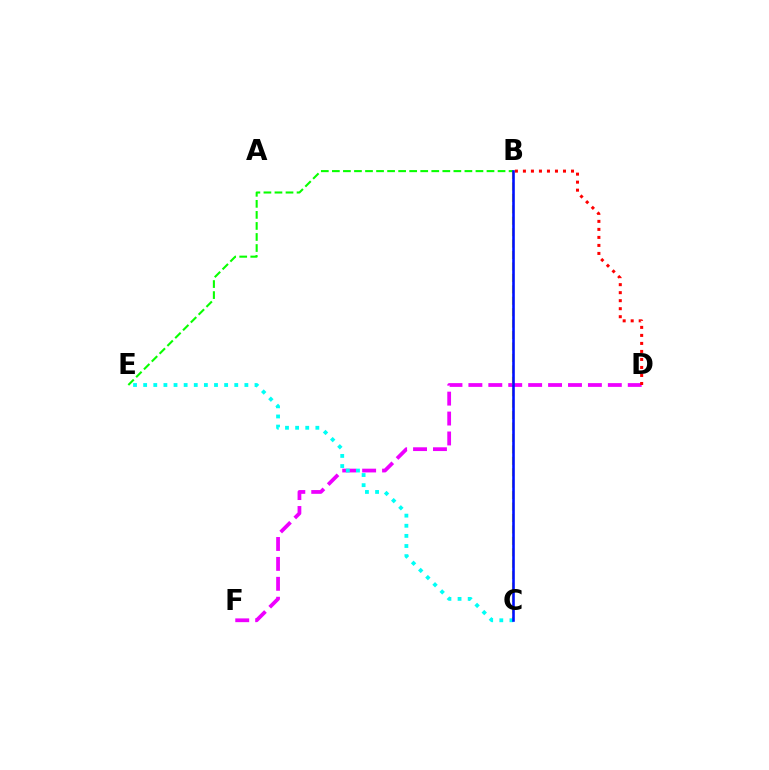{('D', 'F'): [{'color': '#ee00ff', 'line_style': 'dashed', 'thickness': 2.71}], ('B', 'C'): [{'color': '#fcf500', 'line_style': 'dashed', 'thickness': 1.55}, {'color': '#0010ff', 'line_style': 'solid', 'thickness': 1.87}], ('C', 'E'): [{'color': '#00fff6', 'line_style': 'dotted', 'thickness': 2.75}], ('B', 'E'): [{'color': '#08ff00', 'line_style': 'dashed', 'thickness': 1.5}], ('B', 'D'): [{'color': '#ff0000', 'line_style': 'dotted', 'thickness': 2.18}]}